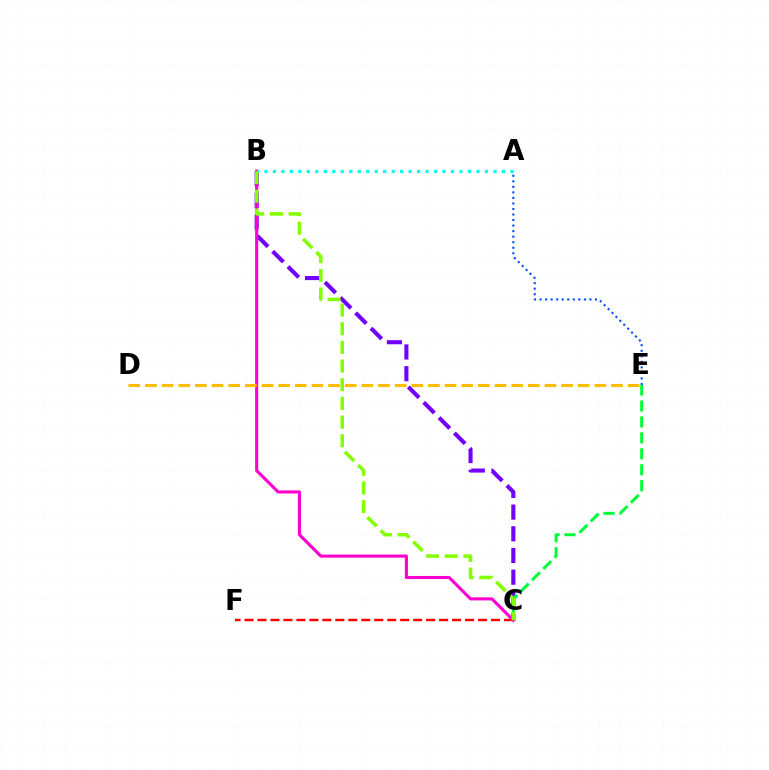{('B', 'C'): [{'color': '#7200ff', 'line_style': 'dashed', 'thickness': 2.95}, {'color': '#ff00cf', 'line_style': 'solid', 'thickness': 2.23}, {'color': '#84ff00', 'line_style': 'dashed', 'thickness': 2.54}], ('C', 'F'): [{'color': '#ff0000', 'line_style': 'dashed', 'thickness': 1.76}], ('A', 'E'): [{'color': '#004bff', 'line_style': 'dotted', 'thickness': 1.5}], ('C', 'E'): [{'color': '#00ff39', 'line_style': 'dashed', 'thickness': 2.17}], ('A', 'B'): [{'color': '#00fff6', 'line_style': 'dotted', 'thickness': 2.3}], ('D', 'E'): [{'color': '#ffbd00', 'line_style': 'dashed', 'thickness': 2.26}]}